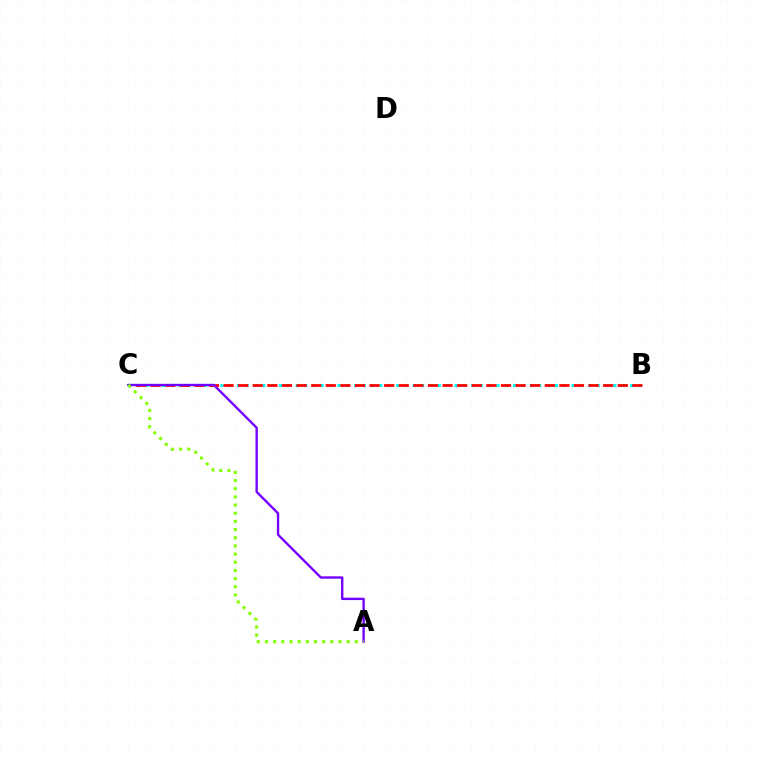{('B', 'C'): [{'color': '#00fff6', 'line_style': 'dotted', 'thickness': 2.27}, {'color': '#ff0000', 'line_style': 'dashed', 'thickness': 1.98}], ('A', 'C'): [{'color': '#7200ff', 'line_style': 'solid', 'thickness': 1.7}, {'color': '#84ff00', 'line_style': 'dotted', 'thickness': 2.22}]}